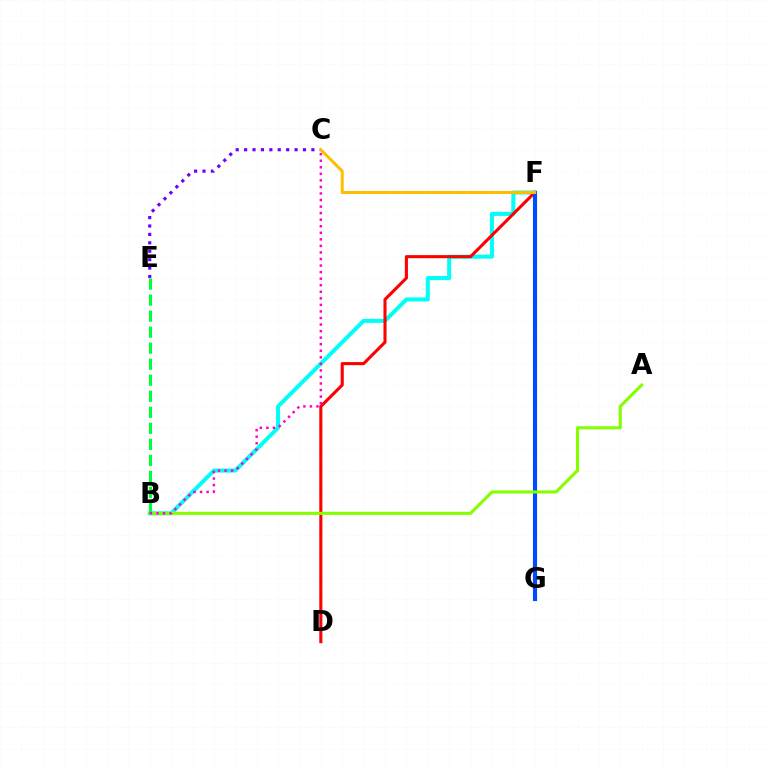{('B', 'F'): [{'color': '#00fff6', 'line_style': 'solid', 'thickness': 2.91}], ('D', 'F'): [{'color': '#ff0000', 'line_style': 'solid', 'thickness': 2.22}], ('F', 'G'): [{'color': '#004bff', 'line_style': 'solid', 'thickness': 2.98}], ('C', 'E'): [{'color': '#7200ff', 'line_style': 'dotted', 'thickness': 2.29}], ('C', 'F'): [{'color': '#ffbd00', 'line_style': 'solid', 'thickness': 2.12}], ('A', 'B'): [{'color': '#84ff00', 'line_style': 'solid', 'thickness': 2.21}], ('B', 'E'): [{'color': '#00ff39', 'line_style': 'dashed', 'thickness': 2.18}], ('B', 'C'): [{'color': '#ff00cf', 'line_style': 'dotted', 'thickness': 1.78}]}